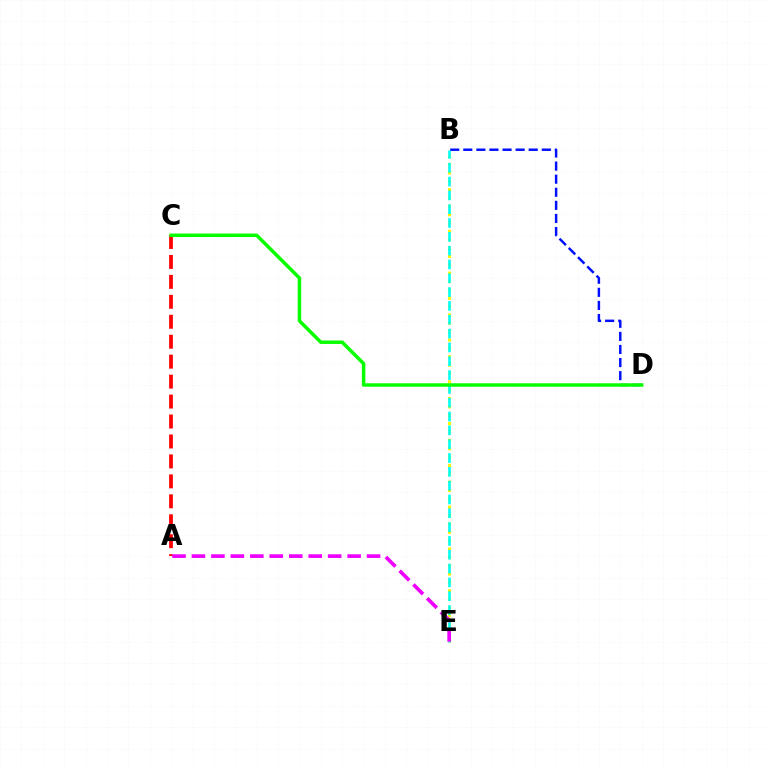{('B', 'D'): [{'color': '#0010ff', 'line_style': 'dashed', 'thickness': 1.78}], ('A', 'C'): [{'color': '#ff0000', 'line_style': 'dashed', 'thickness': 2.71}], ('B', 'E'): [{'color': '#fcf500', 'line_style': 'dotted', 'thickness': 2.27}, {'color': '#00fff6', 'line_style': 'dashed', 'thickness': 1.88}], ('C', 'D'): [{'color': '#08ff00', 'line_style': 'solid', 'thickness': 2.51}], ('A', 'E'): [{'color': '#ee00ff', 'line_style': 'dashed', 'thickness': 2.64}]}